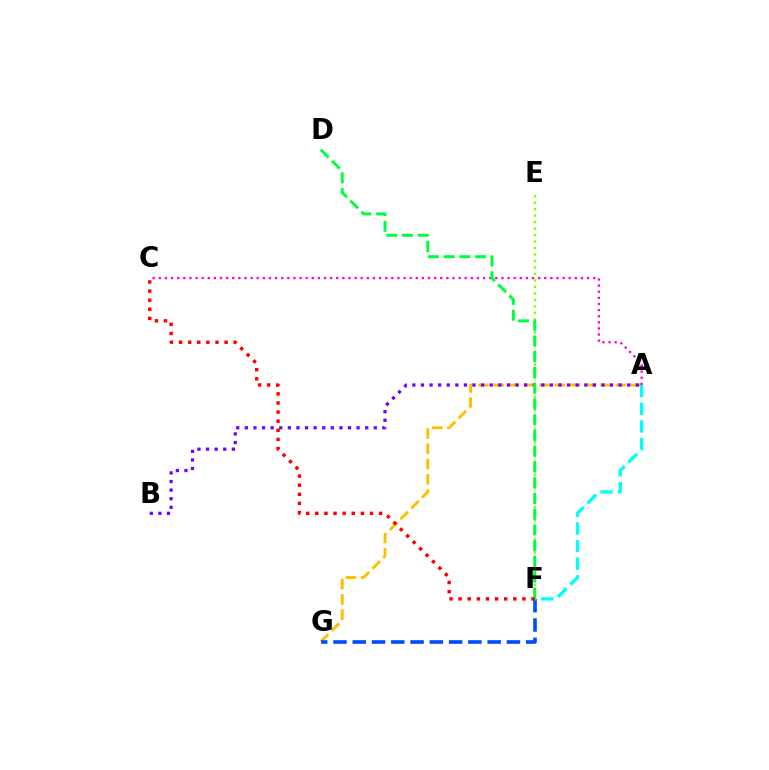{('A', 'G'): [{'color': '#ffbd00', 'line_style': 'dashed', 'thickness': 2.07}], ('F', 'G'): [{'color': '#004bff', 'line_style': 'dashed', 'thickness': 2.62}], ('A', 'B'): [{'color': '#7200ff', 'line_style': 'dotted', 'thickness': 2.34}], ('E', 'F'): [{'color': '#84ff00', 'line_style': 'dotted', 'thickness': 1.76}], ('A', 'C'): [{'color': '#ff00cf', 'line_style': 'dotted', 'thickness': 1.66}], ('A', 'F'): [{'color': '#00fff6', 'line_style': 'dashed', 'thickness': 2.4}], ('D', 'F'): [{'color': '#00ff39', 'line_style': 'dashed', 'thickness': 2.14}], ('C', 'F'): [{'color': '#ff0000', 'line_style': 'dotted', 'thickness': 2.47}]}